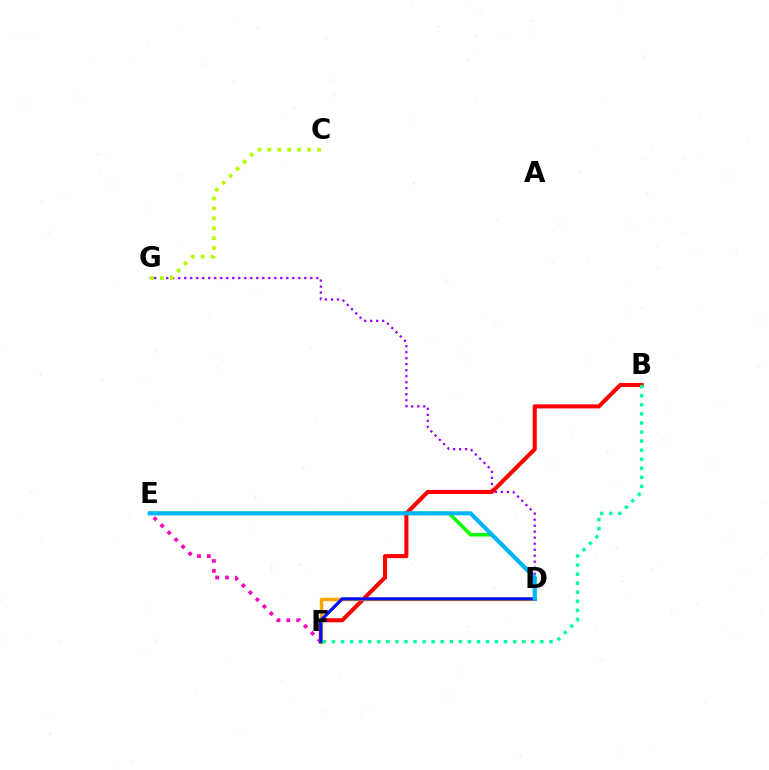{('D', 'E'): [{'color': '#08ff00', 'line_style': 'solid', 'thickness': 2.56}, {'color': '#00b5ff', 'line_style': 'solid', 'thickness': 2.93}], ('D', 'G'): [{'color': '#9b00ff', 'line_style': 'dotted', 'thickness': 1.63}], ('B', 'F'): [{'color': '#ff0000', 'line_style': 'solid', 'thickness': 2.94}, {'color': '#00ff9d', 'line_style': 'dotted', 'thickness': 2.46}], ('E', 'F'): [{'color': '#ff00bd', 'line_style': 'dotted', 'thickness': 2.68}], ('C', 'G'): [{'color': '#b3ff00', 'line_style': 'dotted', 'thickness': 2.69}], ('D', 'F'): [{'color': '#ffa500', 'line_style': 'solid', 'thickness': 2.45}, {'color': '#0010ff', 'line_style': 'solid', 'thickness': 2.3}]}